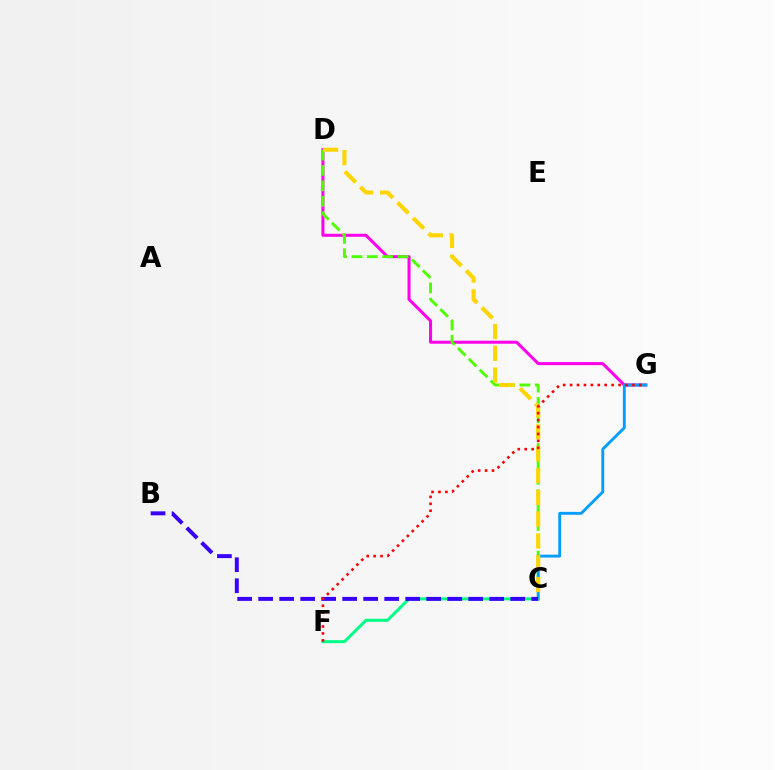{('D', 'G'): [{'color': '#ff00ed', 'line_style': 'solid', 'thickness': 2.18}], ('C', 'D'): [{'color': '#4fff00', 'line_style': 'dashed', 'thickness': 2.09}, {'color': '#ffd500', 'line_style': 'dashed', 'thickness': 2.96}], ('C', 'G'): [{'color': '#009eff', 'line_style': 'solid', 'thickness': 2.07}], ('C', 'F'): [{'color': '#00ff86', 'line_style': 'solid', 'thickness': 2.16}], ('B', 'C'): [{'color': '#3700ff', 'line_style': 'dashed', 'thickness': 2.85}], ('F', 'G'): [{'color': '#ff0000', 'line_style': 'dotted', 'thickness': 1.88}]}